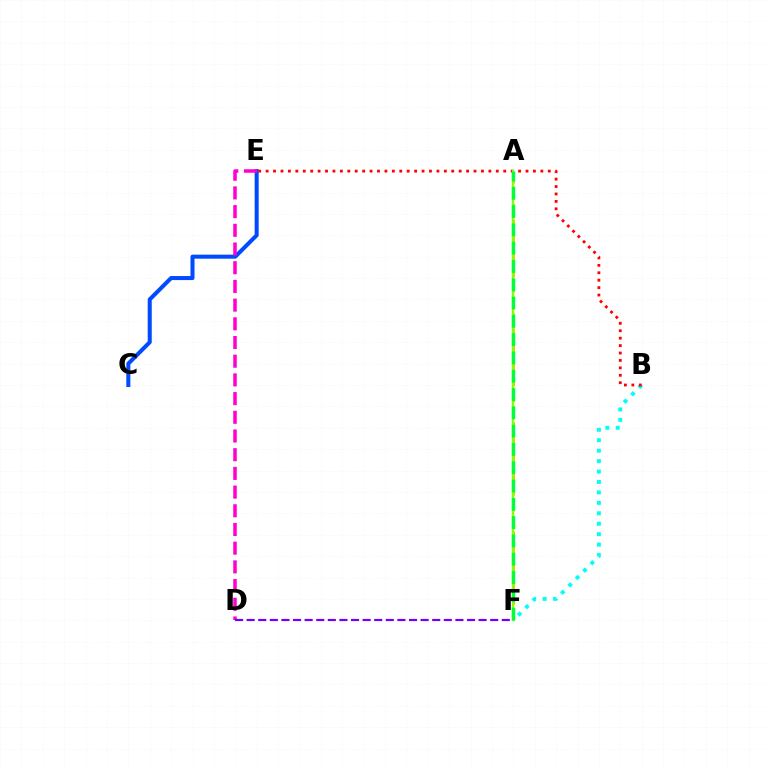{('B', 'F'): [{'color': '#00fff6', 'line_style': 'dotted', 'thickness': 2.84}], ('C', 'E'): [{'color': '#004bff', 'line_style': 'solid', 'thickness': 2.91}], ('A', 'F'): [{'color': '#ffbd00', 'line_style': 'dashed', 'thickness': 2.12}, {'color': '#84ff00', 'line_style': 'solid', 'thickness': 1.68}, {'color': '#00ff39', 'line_style': 'dashed', 'thickness': 2.49}], ('D', 'E'): [{'color': '#ff00cf', 'line_style': 'dashed', 'thickness': 2.54}], ('B', 'E'): [{'color': '#ff0000', 'line_style': 'dotted', 'thickness': 2.02}], ('D', 'F'): [{'color': '#7200ff', 'line_style': 'dashed', 'thickness': 1.58}]}